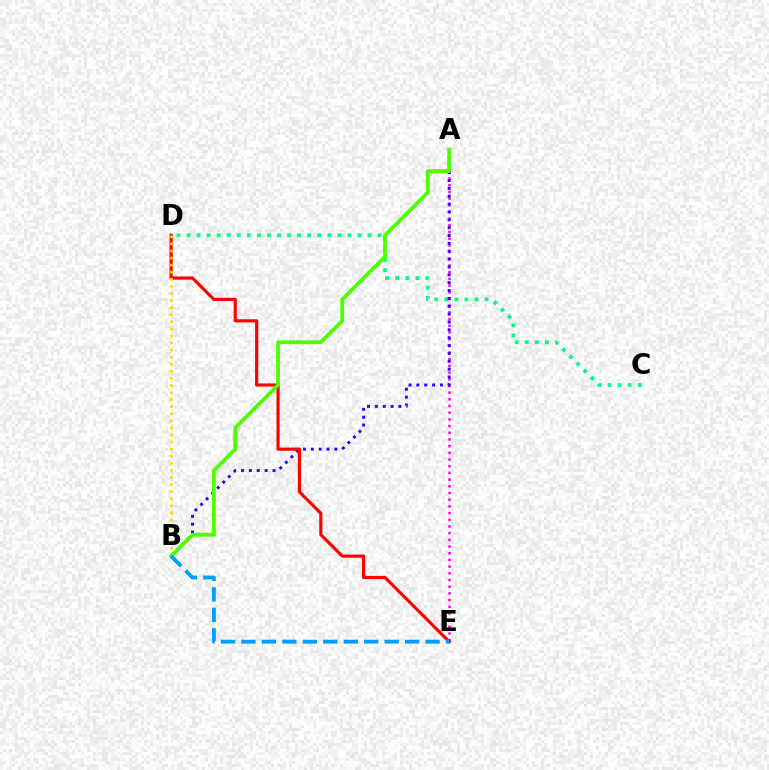{('C', 'D'): [{'color': '#00ff86', 'line_style': 'dotted', 'thickness': 2.73}], ('A', 'E'): [{'color': '#ff00ed', 'line_style': 'dotted', 'thickness': 1.82}], ('A', 'B'): [{'color': '#3700ff', 'line_style': 'dotted', 'thickness': 2.14}, {'color': '#4fff00', 'line_style': 'solid', 'thickness': 2.74}], ('D', 'E'): [{'color': '#ff0000', 'line_style': 'solid', 'thickness': 2.27}], ('B', 'D'): [{'color': '#ffd500', 'line_style': 'dotted', 'thickness': 1.92}], ('B', 'E'): [{'color': '#009eff', 'line_style': 'dashed', 'thickness': 2.78}]}